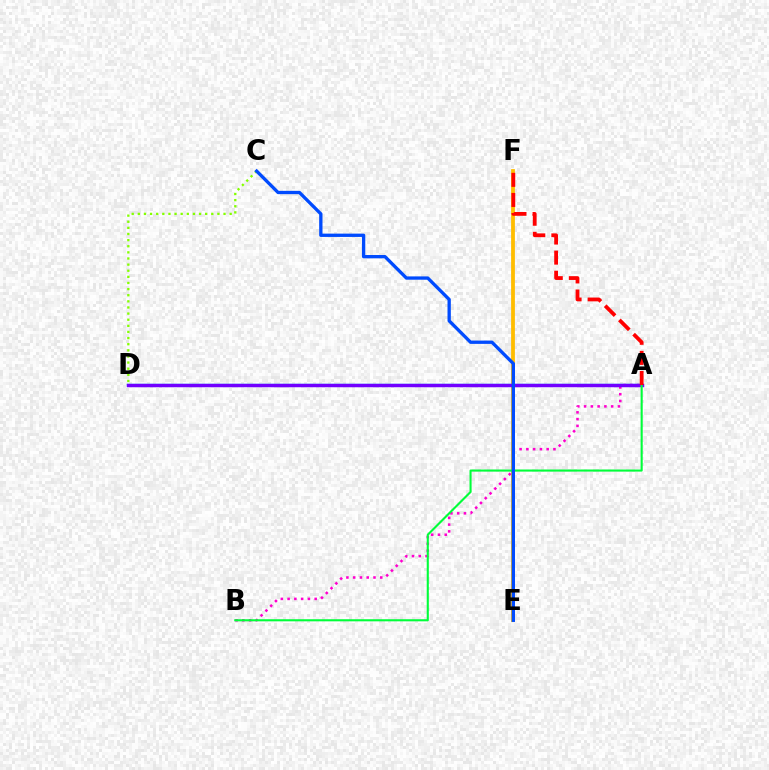{('C', 'D'): [{'color': '#84ff00', 'line_style': 'dotted', 'thickness': 1.66}], ('A', 'B'): [{'color': '#ff00cf', 'line_style': 'dotted', 'thickness': 1.84}, {'color': '#00ff39', 'line_style': 'solid', 'thickness': 1.51}], ('A', 'D'): [{'color': '#00fff6', 'line_style': 'solid', 'thickness': 1.68}, {'color': '#7200ff', 'line_style': 'solid', 'thickness': 2.5}], ('E', 'F'): [{'color': '#ffbd00', 'line_style': 'solid', 'thickness': 2.73}], ('C', 'E'): [{'color': '#004bff', 'line_style': 'solid', 'thickness': 2.39}], ('A', 'F'): [{'color': '#ff0000', 'line_style': 'dashed', 'thickness': 2.73}]}